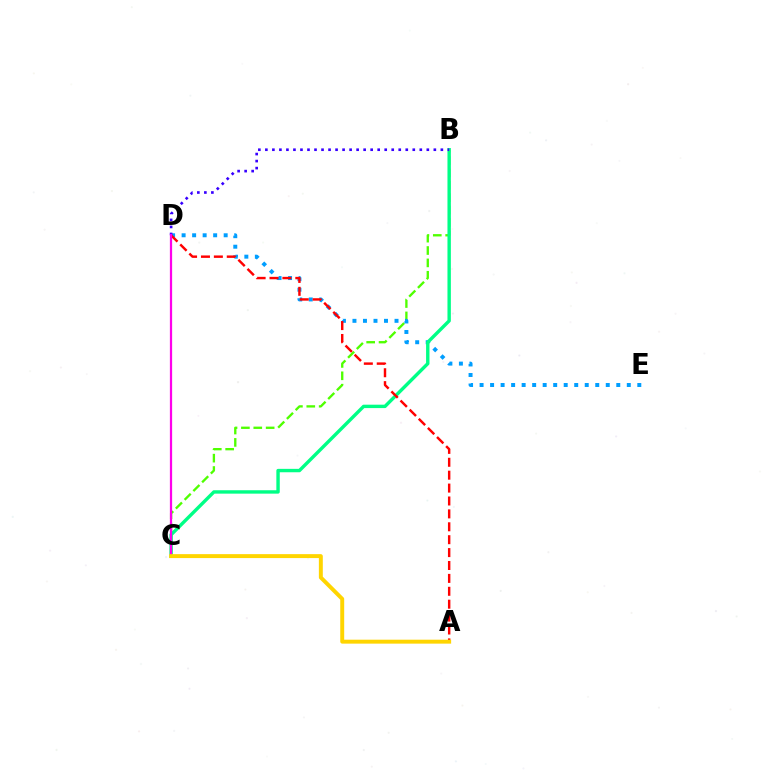{('B', 'C'): [{'color': '#4fff00', 'line_style': 'dashed', 'thickness': 1.68}, {'color': '#00ff86', 'line_style': 'solid', 'thickness': 2.45}], ('D', 'E'): [{'color': '#009eff', 'line_style': 'dotted', 'thickness': 2.86}], ('A', 'D'): [{'color': '#ff0000', 'line_style': 'dashed', 'thickness': 1.75}], ('B', 'D'): [{'color': '#3700ff', 'line_style': 'dotted', 'thickness': 1.91}], ('C', 'D'): [{'color': '#ff00ed', 'line_style': 'solid', 'thickness': 1.61}], ('A', 'C'): [{'color': '#ffd500', 'line_style': 'solid', 'thickness': 2.84}]}